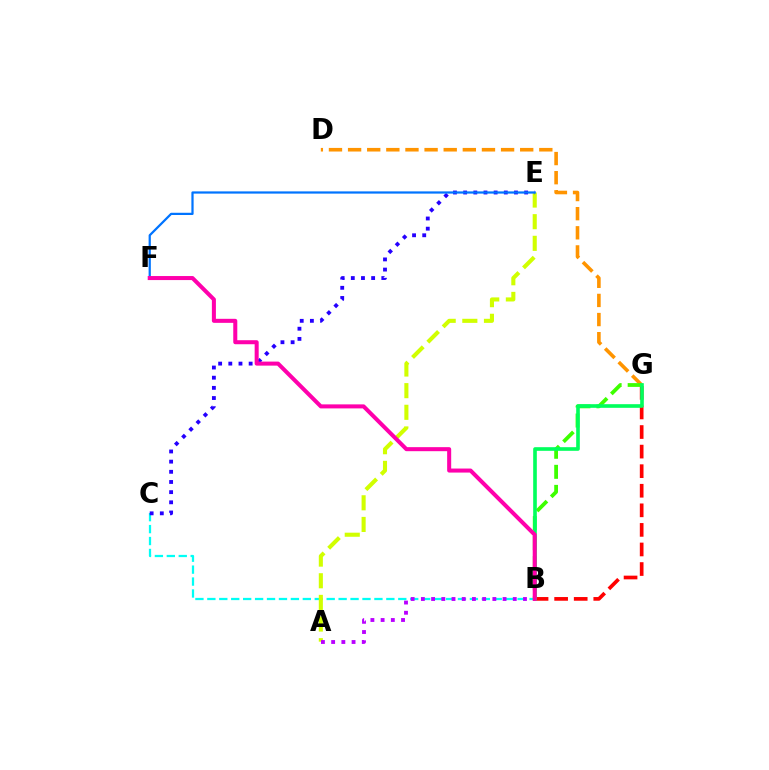{('D', 'G'): [{'color': '#ff9400', 'line_style': 'dashed', 'thickness': 2.6}], ('B', 'G'): [{'color': '#ff0000', 'line_style': 'dashed', 'thickness': 2.66}, {'color': '#3dff00', 'line_style': 'dashed', 'thickness': 2.72}, {'color': '#00ff5c', 'line_style': 'solid', 'thickness': 2.61}], ('B', 'C'): [{'color': '#00fff6', 'line_style': 'dashed', 'thickness': 1.62}], ('A', 'E'): [{'color': '#d1ff00', 'line_style': 'dashed', 'thickness': 2.94}], ('C', 'E'): [{'color': '#2500ff', 'line_style': 'dotted', 'thickness': 2.76}], ('E', 'F'): [{'color': '#0074ff', 'line_style': 'solid', 'thickness': 1.61}], ('A', 'B'): [{'color': '#b900ff', 'line_style': 'dotted', 'thickness': 2.77}], ('B', 'F'): [{'color': '#ff00ac', 'line_style': 'solid', 'thickness': 2.9}]}